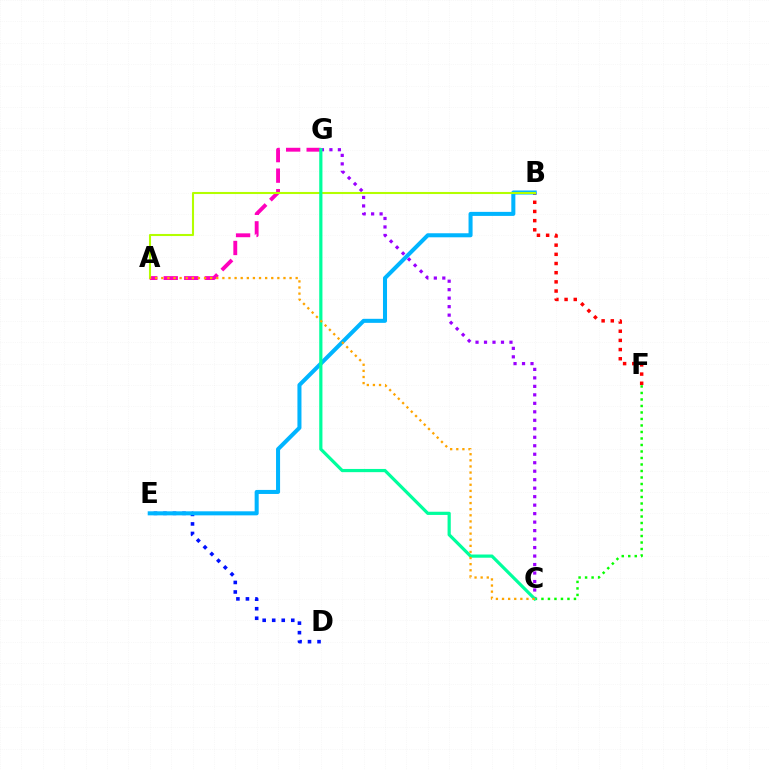{('A', 'G'): [{'color': '#ff00bd', 'line_style': 'dashed', 'thickness': 2.79}], ('B', 'F'): [{'color': '#ff0000', 'line_style': 'dotted', 'thickness': 2.49}], ('D', 'E'): [{'color': '#0010ff', 'line_style': 'dotted', 'thickness': 2.59}], ('C', 'G'): [{'color': '#9b00ff', 'line_style': 'dotted', 'thickness': 2.31}, {'color': '#00ff9d', 'line_style': 'solid', 'thickness': 2.31}], ('C', 'F'): [{'color': '#08ff00', 'line_style': 'dotted', 'thickness': 1.77}], ('B', 'E'): [{'color': '#00b5ff', 'line_style': 'solid', 'thickness': 2.91}], ('A', 'B'): [{'color': '#b3ff00', 'line_style': 'solid', 'thickness': 1.5}], ('A', 'C'): [{'color': '#ffa500', 'line_style': 'dotted', 'thickness': 1.66}]}